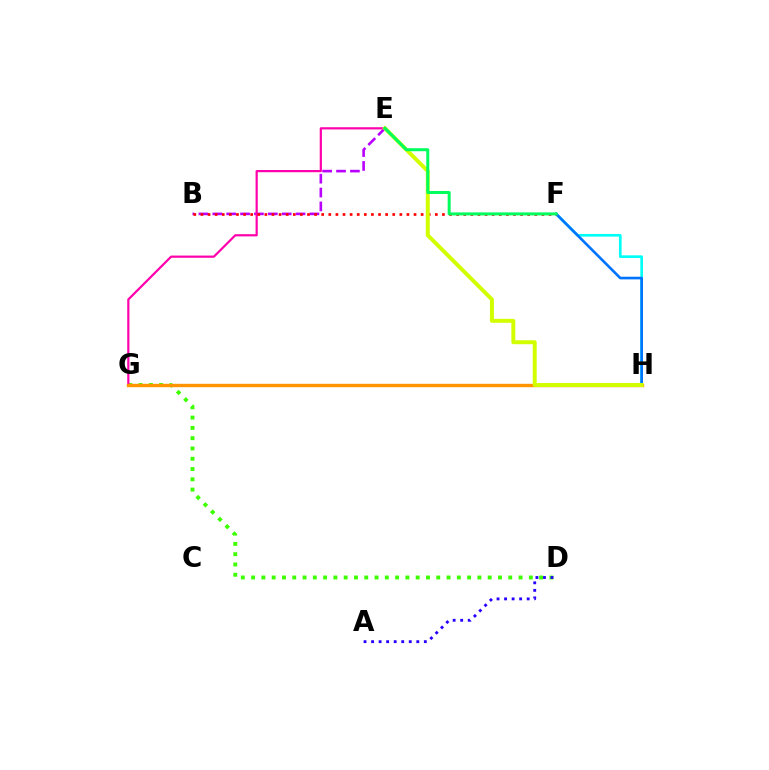{('F', 'H'): [{'color': '#00fff6', 'line_style': 'solid', 'thickness': 1.92}, {'color': '#0074ff', 'line_style': 'solid', 'thickness': 1.9}], ('D', 'G'): [{'color': '#3dff00', 'line_style': 'dotted', 'thickness': 2.79}], ('B', 'E'): [{'color': '#b900ff', 'line_style': 'dashed', 'thickness': 1.88}], ('E', 'G'): [{'color': '#ff00ac', 'line_style': 'solid', 'thickness': 1.59}], ('B', 'F'): [{'color': '#ff0000', 'line_style': 'dotted', 'thickness': 1.93}], ('A', 'D'): [{'color': '#2500ff', 'line_style': 'dotted', 'thickness': 2.05}], ('G', 'H'): [{'color': '#ff9400', 'line_style': 'solid', 'thickness': 2.44}], ('E', 'H'): [{'color': '#d1ff00', 'line_style': 'solid', 'thickness': 2.85}], ('E', 'F'): [{'color': '#00ff5c', 'line_style': 'solid', 'thickness': 2.17}]}